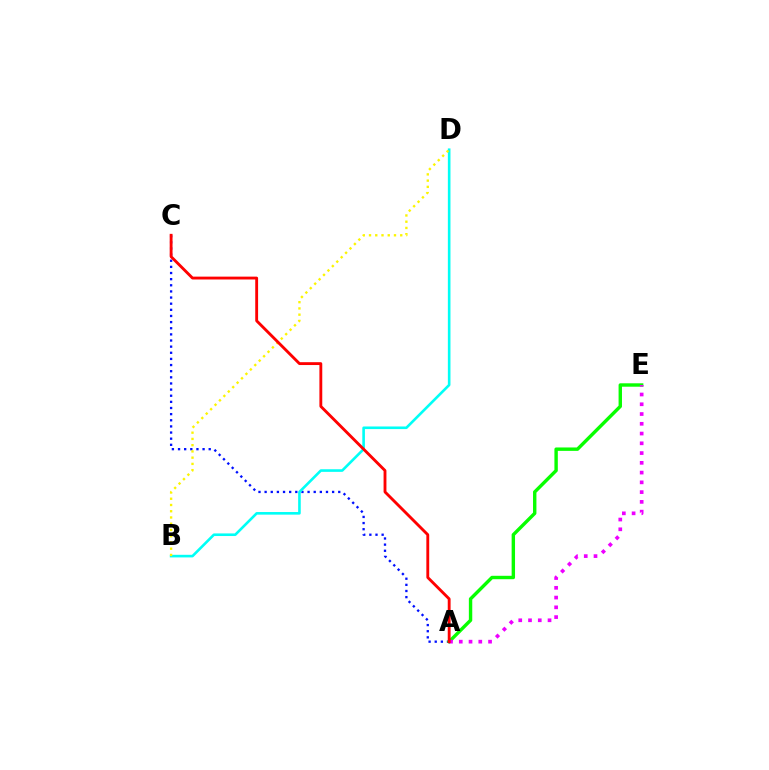{('A', 'C'): [{'color': '#0010ff', 'line_style': 'dotted', 'thickness': 1.67}, {'color': '#ff0000', 'line_style': 'solid', 'thickness': 2.06}], ('A', 'E'): [{'color': '#08ff00', 'line_style': 'solid', 'thickness': 2.45}, {'color': '#ee00ff', 'line_style': 'dotted', 'thickness': 2.65}], ('B', 'D'): [{'color': '#00fff6', 'line_style': 'solid', 'thickness': 1.88}, {'color': '#fcf500', 'line_style': 'dotted', 'thickness': 1.7}]}